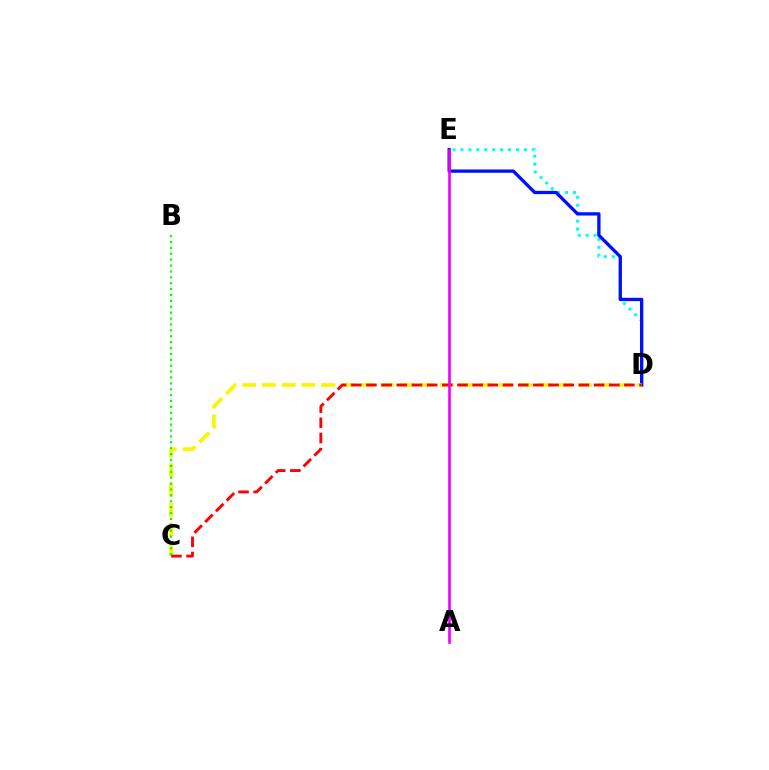{('D', 'E'): [{'color': '#00fff6', 'line_style': 'dotted', 'thickness': 2.15}, {'color': '#0010ff', 'line_style': 'solid', 'thickness': 2.38}], ('C', 'D'): [{'color': '#fcf500', 'line_style': 'dashed', 'thickness': 2.68}, {'color': '#ff0000', 'line_style': 'dashed', 'thickness': 2.06}], ('A', 'E'): [{'color': '#ee00ff', 'line_style': 'solid', 'thickness': 1.89}], ('B', 'C'): [{'color': '#08ff00', 'line_style': 'dotted', 'thickness': 1.6}]}